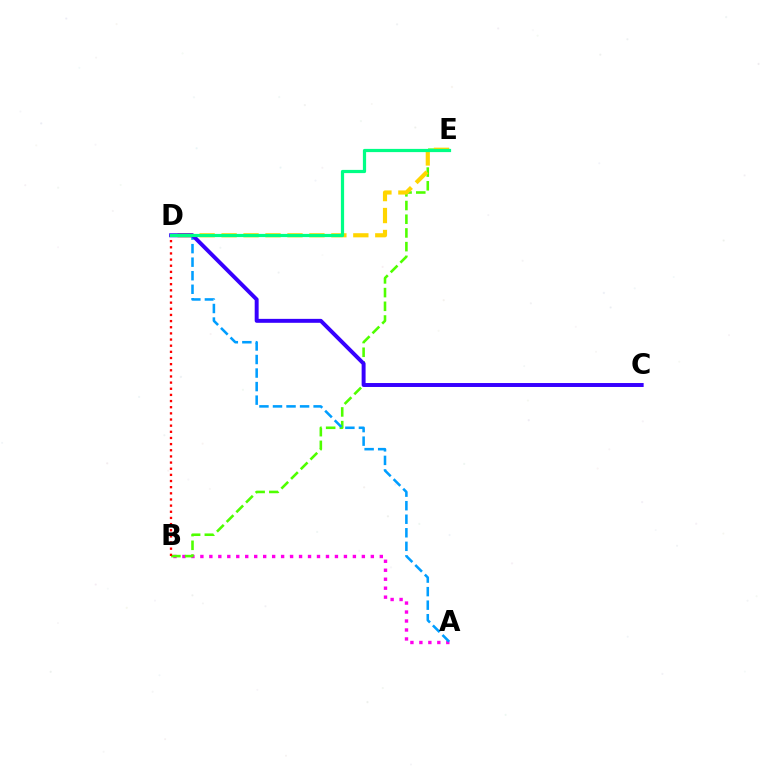{('A', 'B'): [{'color': '#ff00ed', 'line_style': 'dotted', 'thickness': 2.44}], ('B', 'E'): [{'color': '#4fff00', 'line_style': 'dashed', 'thickness': 1.86}], ('B', 'D'): [{'color': '#ff0000', 'line_style': 'dotted', 'thickness': 1.67}], ('D', 'E'): [{'color': '#ffd500', 'line_style': 'dashed', 'thickness': 2.98}, {'color': '#00ff86', 'line_style': 'solid', 'thickness': 2.31}], ('A', 'D'): [{'color': '#009eff', 'line_style': 'dashed', 'thickness': 1.84}], ('C', 'D'): [{'color': '#3700ff', 'line_style': 'solid', 'thickness': 2.84}]}